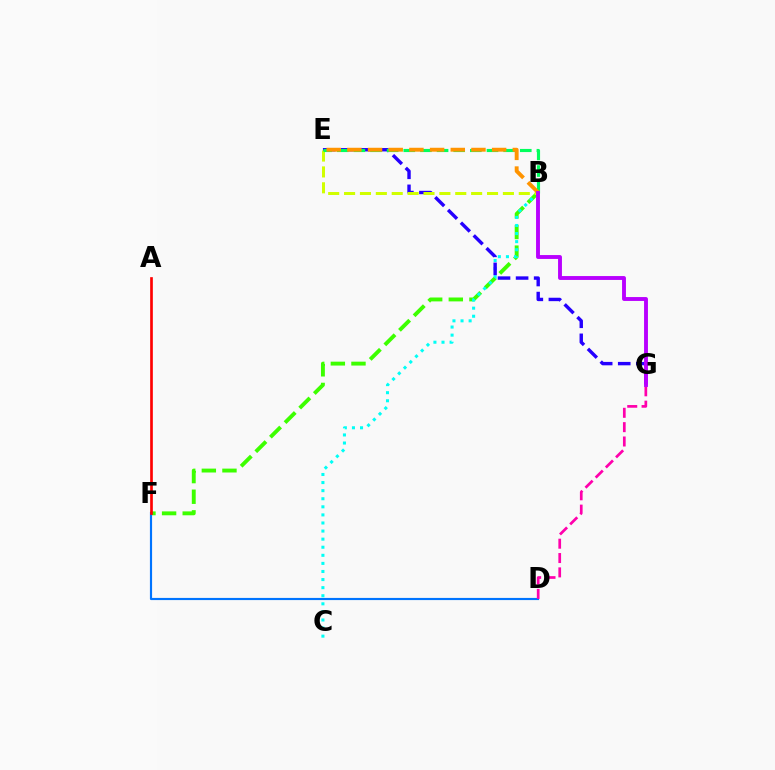{('B', 'F'): [{'color': '#3dff00', 'line_style': 'dashed', 'thickness': 2.8}], ('D', 'F'): [{'color': '#0074ff', 'line_style': 'solid', 'thickness': 1.56}], ('B', 'C'): [{'color': '#00fff6', 'line_style': 'dotted', 'thickness': 2.2}], ('A', 'F'): [{'color': '#ff0000', 'line_style': 'solid', 'thickness': 1.92}], ('E', 'G'): [{'color': '#2500ff', 'line_style': 'dashed', 'thickness': 2.45}], ('B', 'E'): [{'color': '#d1ff00', 'line_style': 'dashed', 'thickness': 2.16}, {'color': '#00ff5c', 'line_style': 'dashed', 'thickness': 2.26}, {'color': '#ff9400', 'line_style': 'dashed', 'thickness': 2.81}], ('D', 'G'): [{'color': '#ff00ac', 'line_style': 'dashed', 'thickness': 1.95}], ('B', 'G'): [{'color': '#b900ff', 'line_style': 'solid', 'thickness': 2.79}]}